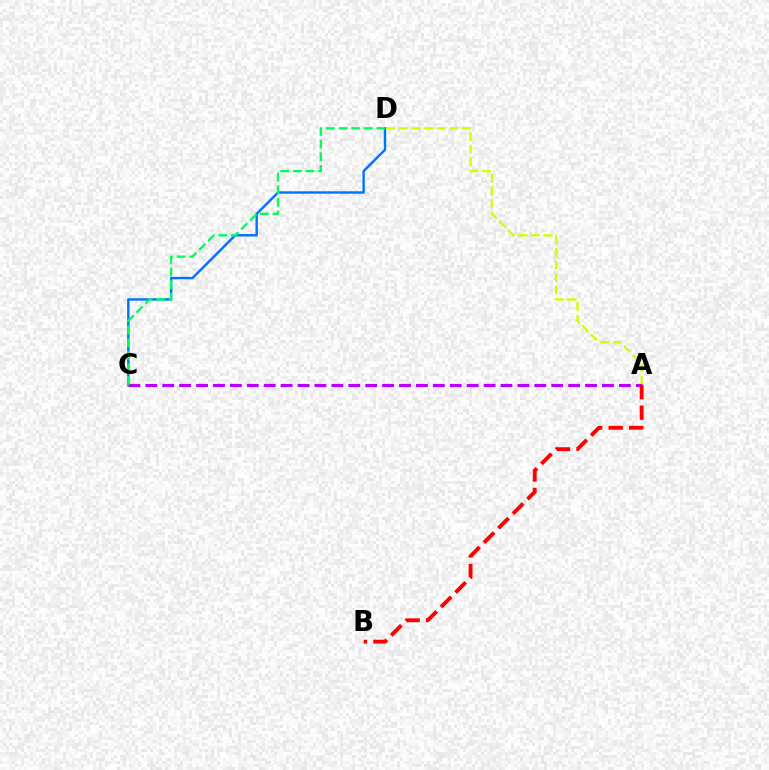{('C', 'D'): [{'color': '#0074ff', 'line_style': 'solid', 'thickness': 1.75}, {'color': '#00ff5c', 'line_style': 'dashed', 'thickness': 1.72}], ('A', 'D'): [{'color': '#d1ff00', 'line_style': 'dashed', 'thickness': 1.71}], ('A', 'C'): [{'color': '#b900ff', 'line_style': 'dashed', 'thickness': 2.3}], ('A', 'B'): [{'color': '#ff0000', 'line_style': 'dashed', 'thickness': 2.79}]}